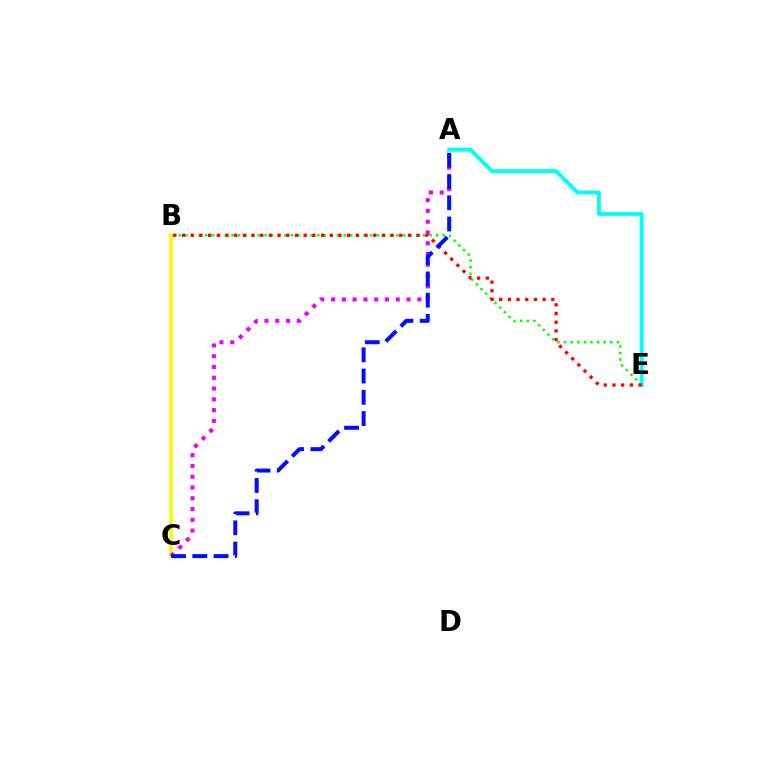{('B', 'E'): [{'color': '#08ff00', 'line_style': 'dotted', 'thickness': 1.79}, {'color': '#ff0000', 'line_style': 'dotted', 'thickness': 2.36}], ('A', 'E'): [{'color': '#00fff6', 'line_style': 'solid', 'thickness': 2.83}], ('B', 'C'): [{'color': '#fcf500', 'line_style': 'solid', 'thickness': 2.57}], ('A', 'C'): [{'color': '#ee00ff', 'line_style': 'dotted', 'thickness': 2.93}, {'color': '#0010ff', 'line_style': 'dashed', 'thickness': 2.89}]}